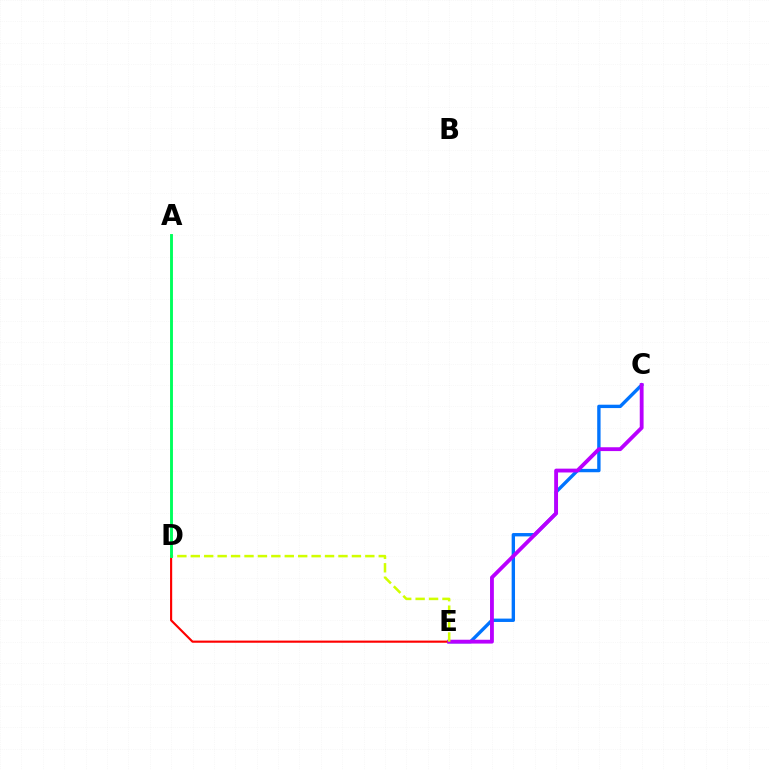{('C', 'E'): [{'color': '#0074ff', 'line_style': 'solid', 'thickness': 2.42}, {'color': '#b900ff', 'line_style': 'solid', 'thickness': 2.76}], ('D', 'E'): [{'color': '#ff0000', 'line_style': 'solid', 'thickness': 1.54}, {'color': '#d1ff00', 'line_style': 'dashed', 'thickness': 1.82}], ('A', 'D'): [{'color': '#00ff5c', 'line_style': 'solid', 'thickness': 2.08}]}